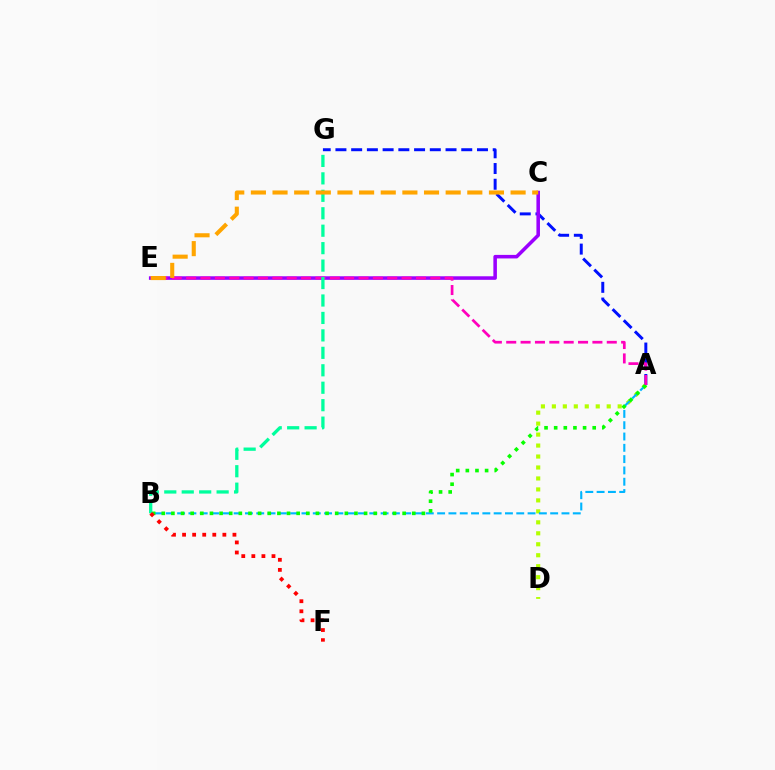{('A', 'G'): [{'color': '#0010ff', 'line_style': 'dashed', 'thickness': 2.14}], ('A', 'D'): [{'color': '#b3ff00', 'line_style': 'dotted', 'thickness': 2.98}], ('C', 'E'): [{'color': '#9b00ff', 'line_style': 'solid', 'thickness': 2.55}, {'color': '#ffa500', 'line_style': 'dashed', 'thickness': 2.94}], ('A', 'B'): [{'color': '#00b5ff', 'line_style': 'dashed', 'thickness': 1.54}, {'color': '#08ff00', 'line_style': 'dotted', 'thickness': 2.62}], ('A', 'E'): [{'color': '#ff00bd', 'line_style': 'dashed', 'thickness': 1.95}], ('B', 'G'): [{'color': '#00ff9d', 'line_style': 'dashed', 'thickness': 2.37}], ('B', 'F'): [{'color': '#ff0000', 'line_style': 'dotted', 'thickness': 2.74}]}